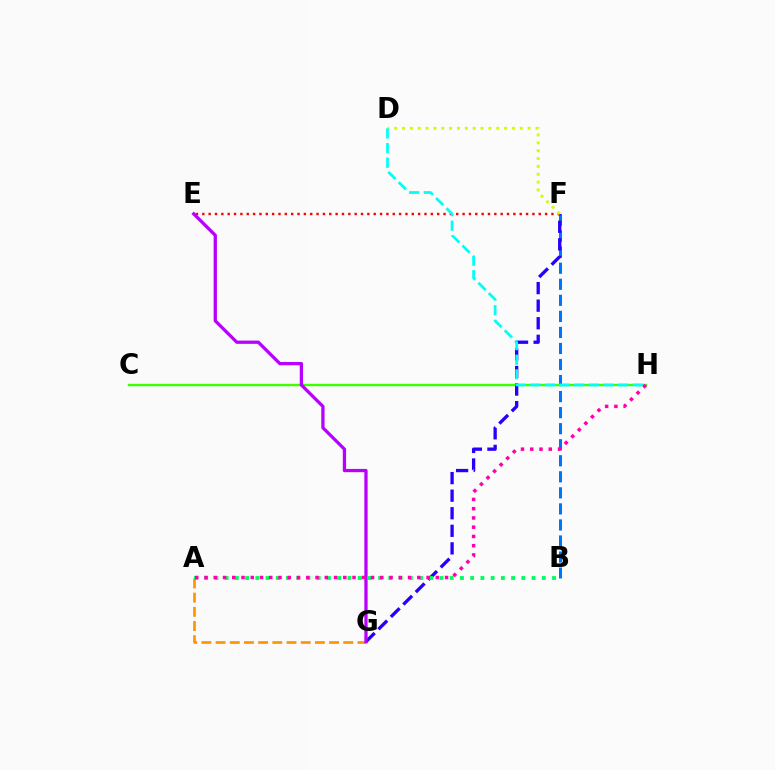{('B', 'F'): [{'color': '#0074ff', 'line_style': 'dashed', 'thickness': 2.18}], ('C', 'H'): [{'color': '#3dff00', 'line_style': 'solid', 'thickness': 1.74}], ('F', 'G'): [{'color': '#2500ff', 'line_style': 'dashed', 'thickness': 2.39}], ('A', 'G'): [{'color': '#ff9400', 'line_style': 'dashed', 'thickness': 1.93}], ('E', 'F'): [{'color': '#ff0000', 'line_style': 'dotted', 'thickness': 1.72}], ('E', 'G'): [{'color': '#b900ff', 'line_style': 'solid', 'thickness': 2.36}], ('A', 'B'): [{'color': '#00ff5c', 'line_style': 'dotted', 'thickness': 2.78}], ('A', 'H'): [{'color': '#ff00ac', 'line_style': 'dotted', 'thickness': 2.51}], ('D', 'F'): [{'color': '#d1ff00', 'line_style': 'dotted', 'thickness': 2.13}], ('D', 'H'): [{'color': '#00fff6', 'line_style': 'dashed', 'thickness': 1.99}]}